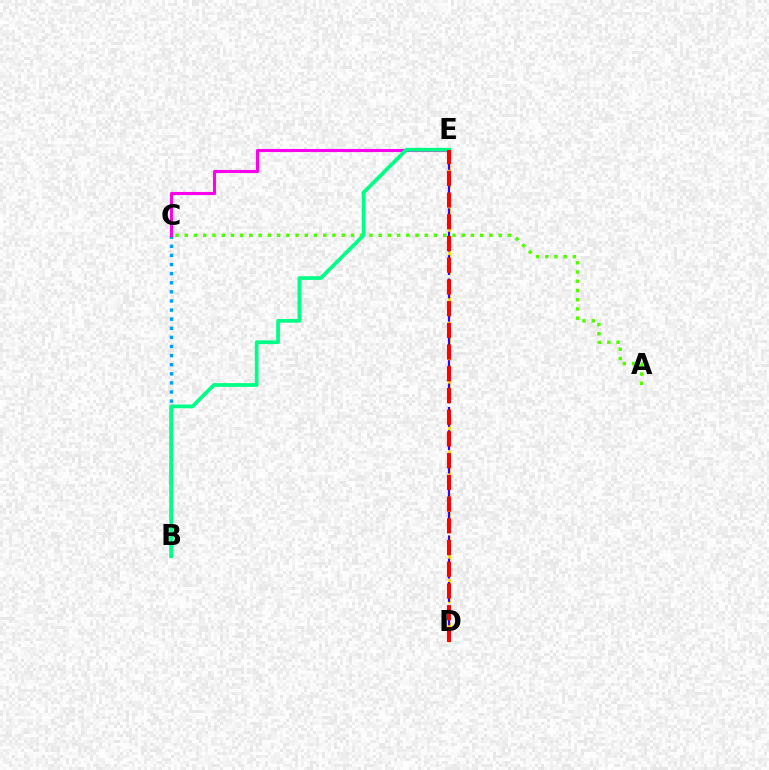{('A', 'C'): [{'color': '#4fff00', 'line_style': 'dotted', 'thickness': 2.51}], ('B', 'C'): [{'color': '#009eff', 'line_style': 'dotted', 'thickness': 2.47}], ('C', 'E'): [{'color': '#ff00ed', 'line_style': 'solid', 'thickness': 2.23}], ('D', 'E'): [{'color': '#ffd500', 'line_style': 'dashed', 'thickness': 1.94}, {'color': '#3700ff', 'line_style': 'dashed', 'thickness': 1.59}, {'color': '#ff0000', 'line_style': 'dashed', 'thickness': 2.95}], ('B', 'E'): [{'color': '#00ff86', 'line_style': 'solid', 'thickness': 2.7}]}